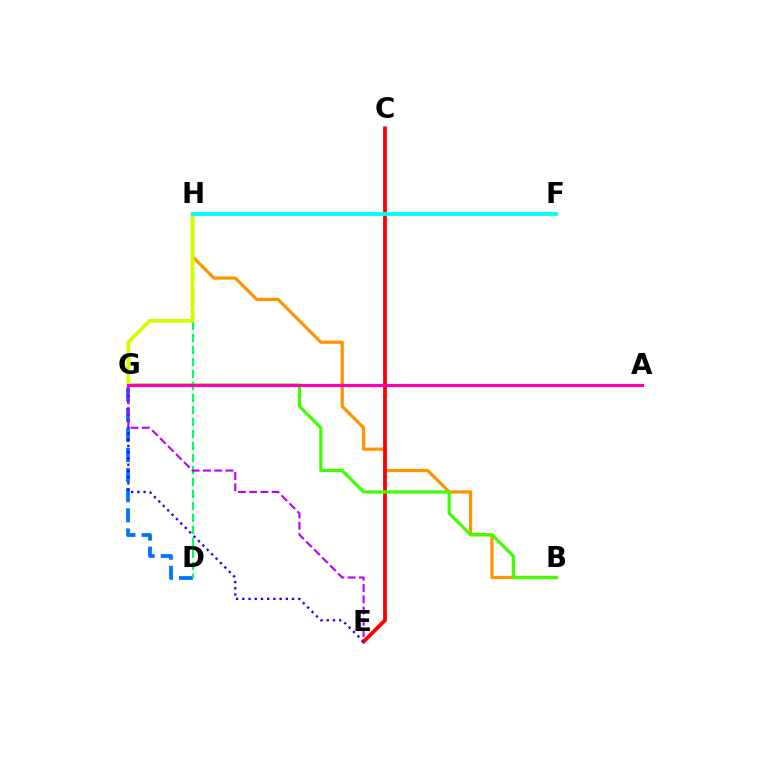{('B', 'H'): [{'color': '#ff9400', 'line_style': 'solid', 'thickness': 2.33}], ('D', 'G'): [{'color': '#0074ff', 'line_style': 'dashed', 'thickness': 2.73}], ('D', 'H'): [{'color': '#00ff5c', 'line_style': 'dashed', 'thickness': 1.63}], ('C', 'E'): [{'color': '#ff0000', 'line_style': 'solid', 'thickness': 2.73}], ('E', 'G'): [{'color': '#2500ff', 'line_style': 'dotted', 'thickness': 1.69}, {'color': '#b900ff', 'line_style': 'dashed', 'thickness': 1.53}], ('B', 'G'): [{'color': '#3dff00', 'line_style': 'solid', 'thickness': 2.31}], ('G', 'H'): [{'color': '#d1ff00', 'line_style': 'solid', 'thickness': 2.72}], ('F', 'H'): [{'color': '#00fff6', 'line_style': 'solid', 'thickness': 2.79}], ('A', 'G'): [{'color': '#ff00ac', 'line_style': 'solid', 'thickness': 2.28}]}